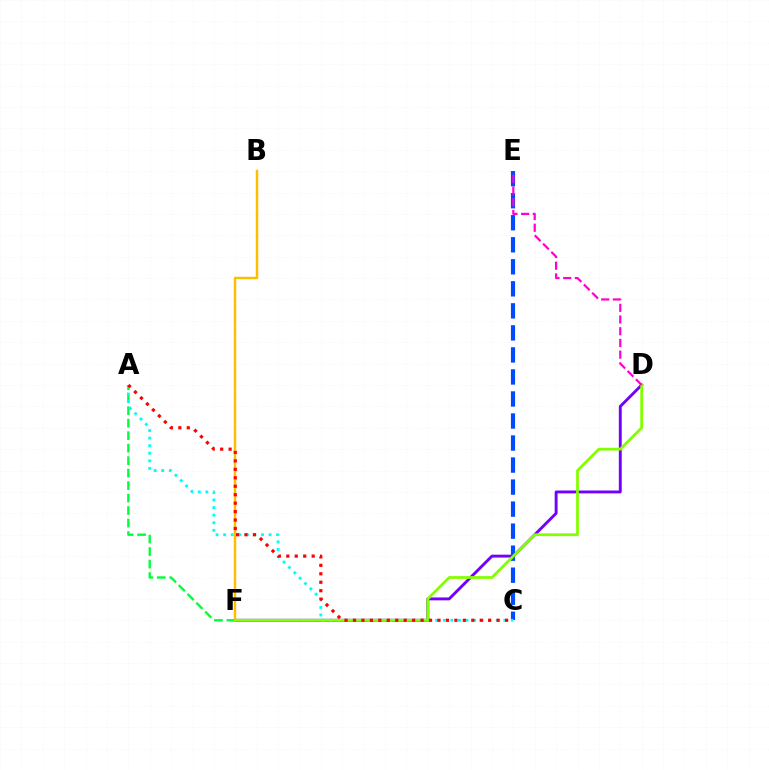{('C', 'E'): [{'color': '#004bff', 'line_style': 'dashed', 'thickness': 2.99}], ('D', 'F'): [{'color': '#7200ff', 'line_style': 'solid', 'thickness': 2.08}, {'color': '#84ff00', 'line_style': 'solid', 'thickness': 2.0}], ('B', 'F'): [{'color': '#ffbd00', 'line_style': 'solid', 'thickness': 1.78}], ('A', 'F'): [{'color': '#00ff39', 'line_style': 'dashed', 'thickness': 1.7}], ('A', 'C'): [{'color': '#00fff6', 'line_style': 'dotted', 'thickness': 2.06}, {'color': '#ff0000', 'line_style': 'dotted', 'thickness': 2.3}], ('D', 'E'): [{'color': '#ff00cf', 'line_style': 'dashed', 'thickness': 1.59}]}